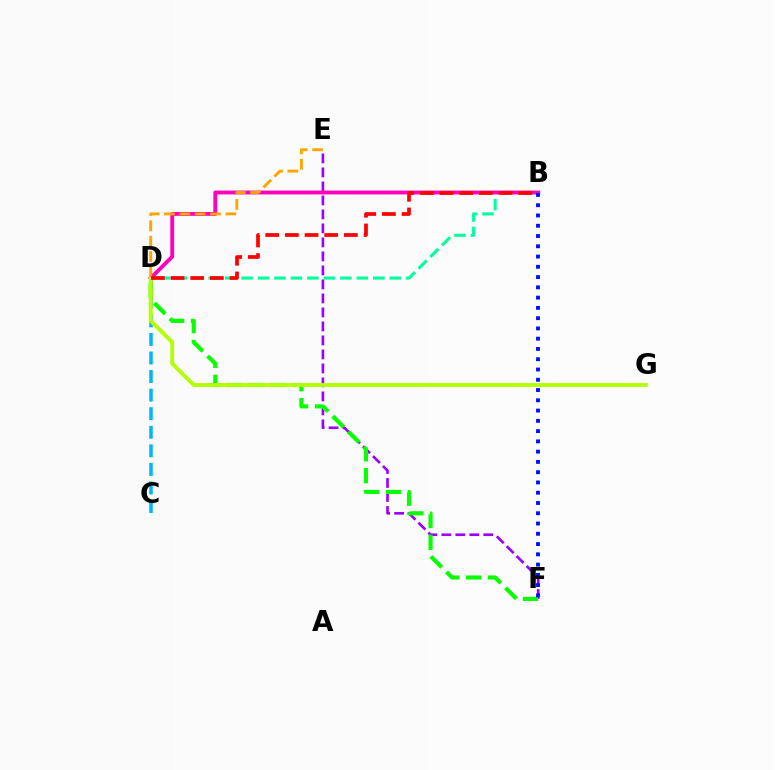{('C', 'D'): [{'color': '#00b5ff', 'line_style': 'dashed', 'thickness': 2.52}], ('B', 'D'): [{'color': '#00ff9d', 'line_style': 'dashed', 'thickness': 2.24}, {'color': '#ff00bd', 'line_style': 'solid', 'thickness': 2.77}, {'color': '#ff0000', 'line_style': 'dashed', 'thickness': 2.67}], ('E', 'F'): [{'color': '#9b00ff', 'line_style': 'dashed', 'thickness': 1.9}], ('D', 'F'): [{'color': '#08ff00', 'line_style': 'dashed', 'thickness': 2.97}], ('D', 'G'): [{'color': '#b3ff00', 'line_style': 'solid', 'thickness': 2.79}], ('D', 'E'): [{'color': '#ffa500', 'line_style': 'dashed', 'thickness': 2.09}], ('B', 'F'): [{'color': '#0010ff', 'line_style': 'dotted', 'thickness': 2.79}]}